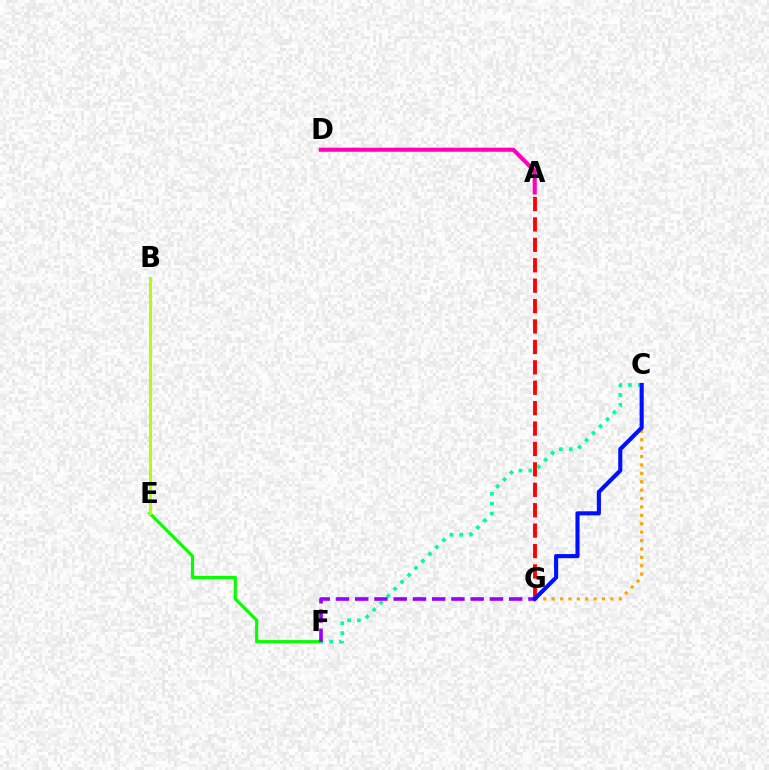{('E', 'F'): [{'color': '#08ff00', 'line_style': 'solid', 'thickness': 2.28}], ('B', 'E'): [{'color': '#00b5ff', 'line_style': 'dashed', 'thickness': 1.93}, {'color': '#b3ff00', 'line_style': 'solid', 'thickness': 2.15}], ('C', 'G'): [{'color': '#ffa500', 'line_style': 'dotted', 'thickness': 2.28}, {'color': '#0010ff', 'line_style': 'solid', 'thickness': 2.96}], ('C', 'F'): [{'color': '#00ff9d', 'line_style': 'dotted', 'thickness': 2.67}], ('F', 'G'): [{'color': '#9b00ff', 'line_style': 'dashed', 'thickness': 2.61}], ('A', 'G'): [{'color': '#ff0000', 'line_style': 'dashed', 'thickness': 2.77}], ('A', 'D'): [{'color': '#ff00bd', 'line_style': 'solid', 'thickness': 2.94}]}